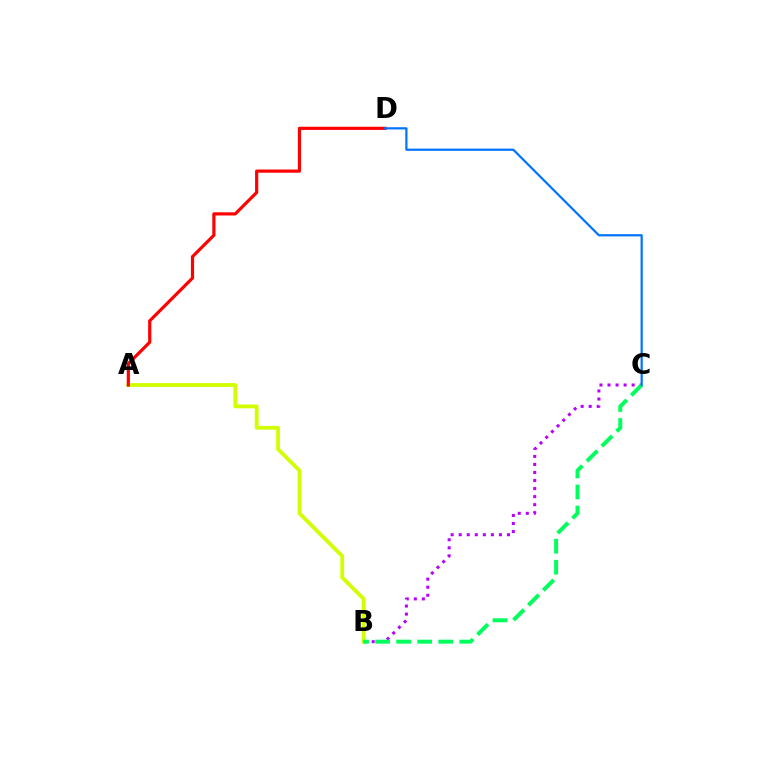{('A', 'B'): [{'color': '#d1ff00', 'line_style': 'solid', 'thickness': 2.73}], ('B', 'C'): [{'color': '#b900ff', 'line_style': 'dotted', 'thickness': 2.19}, {'color': '#00ff5c', 'line_style': 'dashed', 'thickness': 2.86}], ('A', 'D'): [{'color': '#ff0000', 'line_style': 'solid', 'thickness': 2.29}], ('C', 'D'): [{'color': '#0074ff', 'line_style': 'solid', 'thickness': 1.6}]}